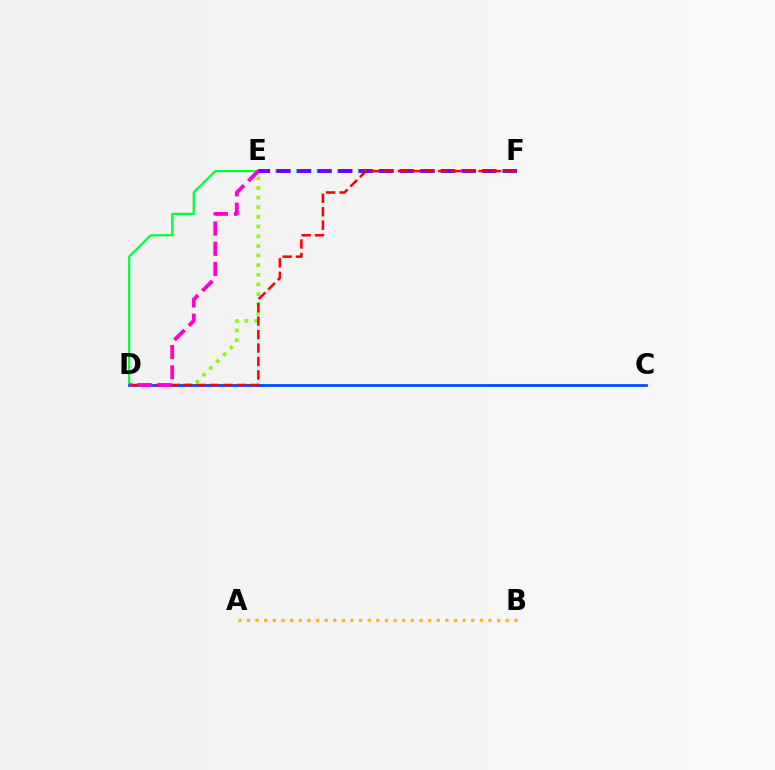{('D', 'E'): [{'color': '#00ff39', 'line_style': 'solid', 'thickness': 1.6}, {'color': '#84ff00', 'line_style': 'dotted', 'thickness': 2.62}, {'color': '#ff00cf', 'line_style': 'dashed', 'thickness': 2.75}], ('E', 'F'): [{'color': '#00fff6', 'line_style': 'dashed', 'thickness': 2.81}, {'color': '#7200ff', 'line_style': 'dashed', 'thickness': 2.79}], ('A', 'B'): [{'color': '#ffbd00', 'line_style': 'dotted', 'thickness': 2.34}], ('C', 'D'): [{'color': '#004bff', 'line_style': 'solid', 'thickness': 1.99}], ('D', 'F'): [{'color': '#ff0000', 'line_style': 'dashed', 'thickness': 1.83}]}